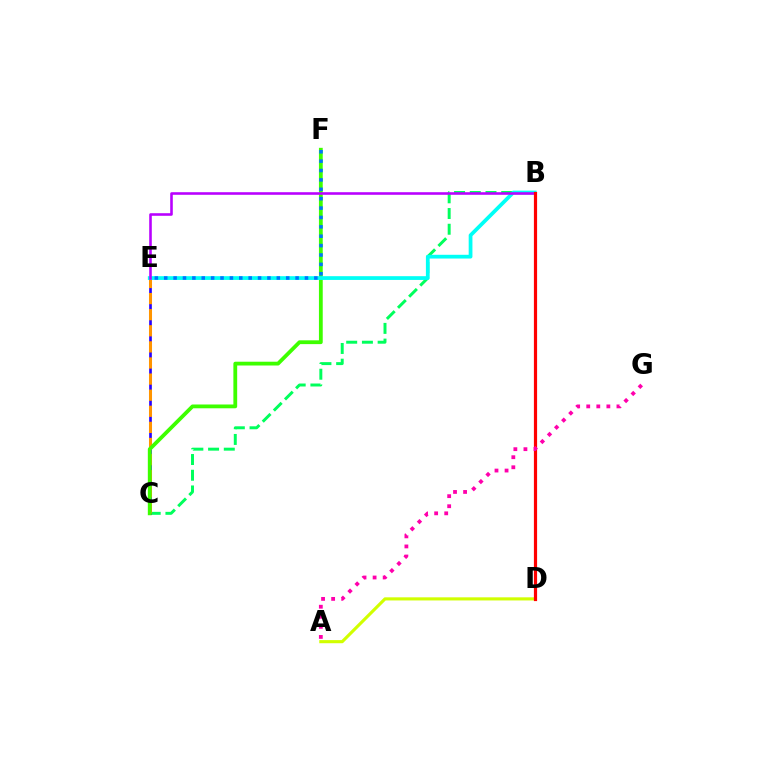{('A', 'D'): [{'color': '#d1ff00', 'line_style': 'solid', 'thickness': 2.25}], ('B', 'C'): [{'color': '#00ff5c', 'line_style': 'dashed', 'thickness': 2.13}], ('C', 'E'): [{'color': '#2500ff', 'line_style': 'solid', 'thickness': 1.92}, {'color': '#ff9400', 'line_style': 'dashed', 'thickness': 2.19}], ('C', 'F'): [{'color': '#3dff00', 'line_style': 'solid', 'thickness': 2.73}], ('B', 'E'): [{'color': '#00fff6', 'line_style': 'solid', 'thickness': 2.7}, {'color': '#b900ff', 'line_style': 'solid', 'thickness': 1.86}], ('E', 'F'): [{'color': '#0074ff', 'line_style': 'dotted', 'thickness': 2.55}], ('B', 'D'): [{'color': '#ff0000', 'line_style': 'solid', 'thickness': 2.3}], ('A', 'G'): [{'color': '#ff00ac', 'line_style': 'dotted', 'thickness': 2.73}]}